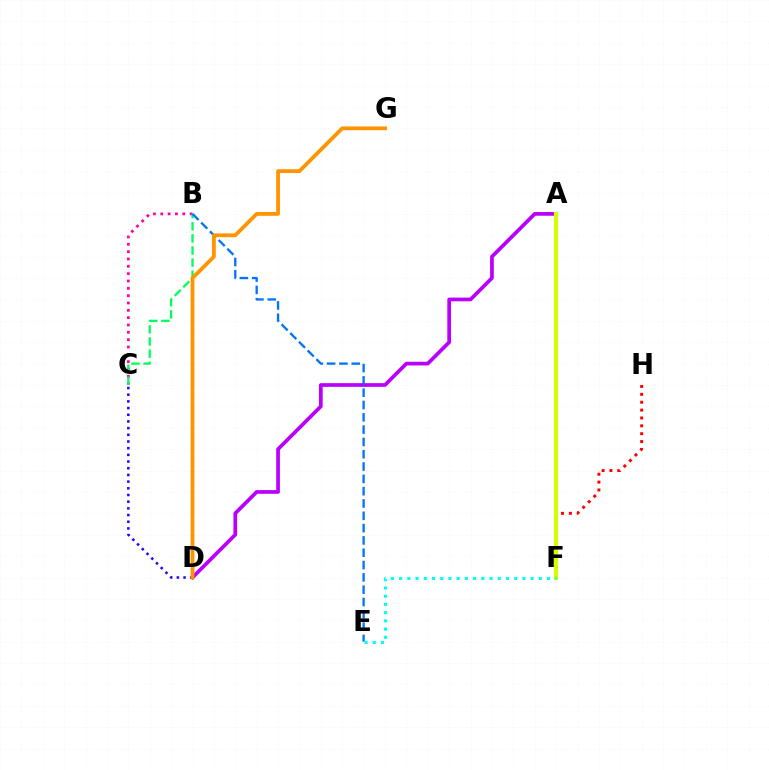{('C', 'D'): [{'color': '#2500ff', 'line_style': 'dotted', 'thickness': 1.82}], ('A', 'D'): [{'color': '#b900ff', 'line_style': 'solid', 'thickness': 2.67}], ('B', 'C'): [{'color': '#ff00ac', 'line_style': 'dotted', 'thickness': 1.99}, {'color': '#00ff5c', 'line_style': 'dashed', 'thickness': 1.65}], ('A', 'F'): [{'color': '#3dff00', 'line_style': 'dotted', 'thickness': 2.01}, {'color': '#d1ff00', 'line_style': 'solid', 'thickness': 2.93}], ('B', 'E'): [{'color': '#0074ff', 'line_style': 'dashed', 'thickness': 1.67}], ('F', 'H'): [{'color': '#ff0000', 'line_style': 'dotted', 'thickness': 2.14}], ('E', 'F'): [{'color': '#00fff6', 'line_style': 'dotted', 'thickness': 2.23}], ('D', 'G'): [{'color': '#ff9400', 'line_style': 'solid', 'thickness': 2.73}]}